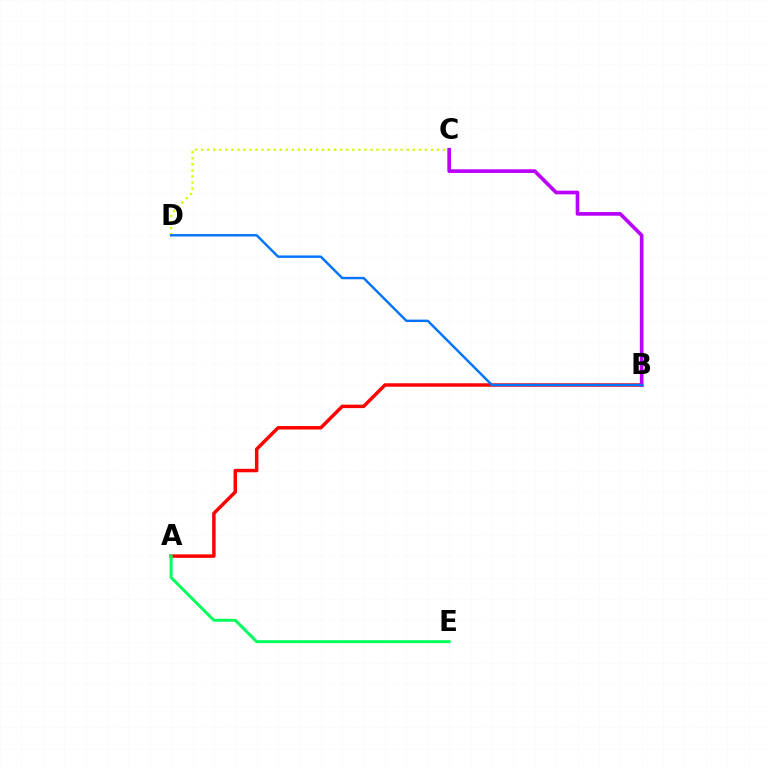{('C', 'D'): [{'color': '#d1ff00', 'line_style': 'dotted', 'thickness': 1.64}], ('A', 'B'): [{'color': '#ff0000', 'line_style': 'solid', 'thickness': 2.49}], ('A', 'E'): [{'color': '#00ff5c', 'line_style': 'solid', 'thickness': 2.15}], ('B', 'C'): [{'color': '#b900ff', 'line_style': 'solid', 'thickness': 2.63}], ('B', 'D'): [{'color': '#0074ff', 'line_style': 'solid', 'thickness': 1.75}]}